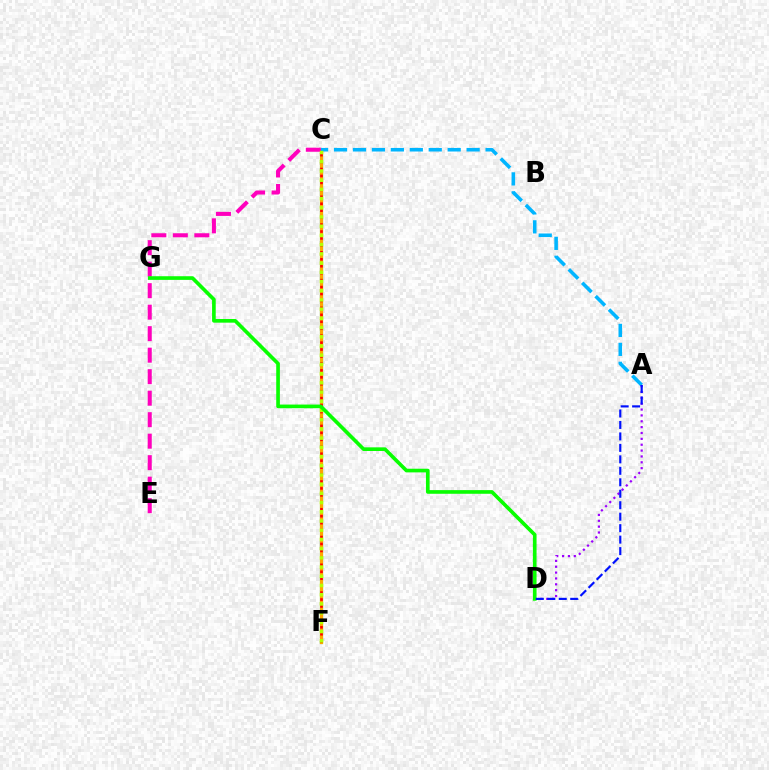{('C', 'F'): [{'color': '#00ff9d', 'line_style': 'solid', 'thickness': 2.25}, {'color': '#ffa500', 'line_style': 'solid', 'thickness': 2.3}, {'color': '#ff0000', 'line_style': 'dotted', 'thickness': 1.89}, {'color': '#b3ff00', 'line_style': 'dotted', 'thickness': 2.5}], ('A', 'C'): [{'color': '#00b5ff', 'line_style': 'dashed', 'thickness': 2.57}], ('A', 'D'): [{'color': '#9b00ff', 'line_style': 'dotted', 'thickness': 1.59}, {'color': '#0010ff', 'line_style': 'dashed', 'thickness': 1.56}], ('C', 'E'): [{'color': '#ff00bd', 'line_style': 'dashed', 'thickness': 2.92}], ('D', 'G'): [{'color': '#08ff00', 'line_style': 'solid', 'thickness': 2.63}]}